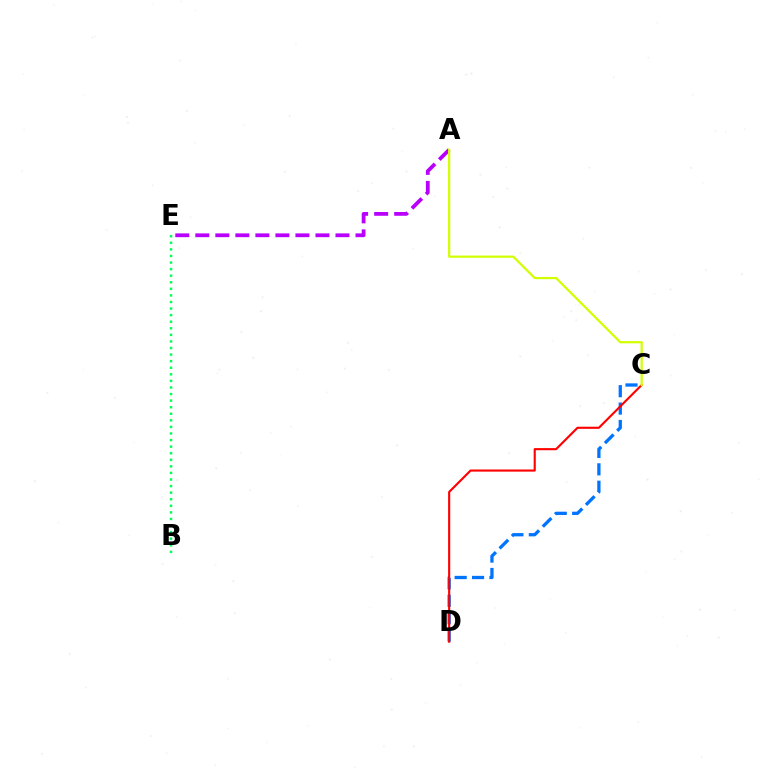{('C', 'D'): [{'color': '#0074ff', 'line_style': 'dashed', 'thickness': 2.36}, {'color': '#ff0000', 'line_style': 'solid', 'thickness': 1.53}], ('A', 'E'): [{'color': '#b900ff', 'line_style': 'dashed', 'thickness': 2.72}], ('A', 'C'): [{'color': '#d1ff00', 'line_style': 'solid', 'thickness': 1.6}], ('B', 'E'): [{'color': '#00ff5c', 'line_style': 'dotted', 'thickness': 1.79}]}